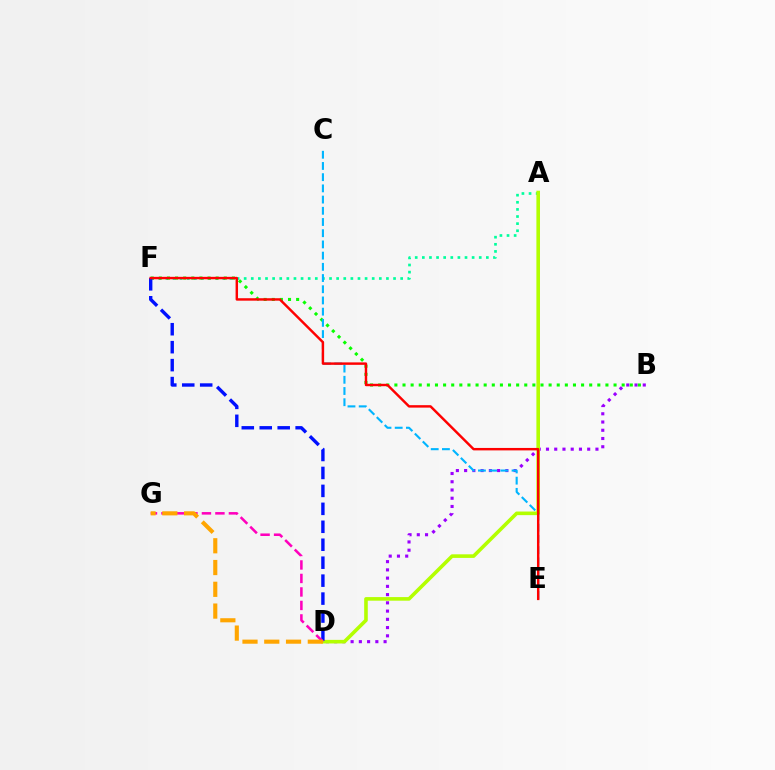{('A', 'F'): [{'color': '#00ff9d', 'line_style': 'dotted', 'thickness': 1.93}], ('B', 'D'): [{'color': '#9b00ff', 'line_style': 'dotted', 'thickness': 2.24}], ('A', 'D'): [{'color': '#b3ff00', 'line_style': 'solid', 'thickness': 2.59}], ('B', 'F'): [{'color': '#08ff00', 'line_style': 'dotted', 'thickness': 2.21}], ('C', 'E'): [{'color': '#00b5ff', 'line_style': 'dashed', 'thickness': 1.52}], ('D', 'F'): [{'color': '#0010ff', 'line_style': 'dashed', 'thickness': 2.44}], ('E', 'F'): [{'color': '#ff0000', 'line_style': 'solid', 'thickness': 1.76}], ('D', 'G'): [{'color': '#ff00bd', 'line_style': 'dashed', 'thickness': 1.83}, {'color': '#ffa500', 'line_style': 'dashed', 'thickness': 2.96}]}